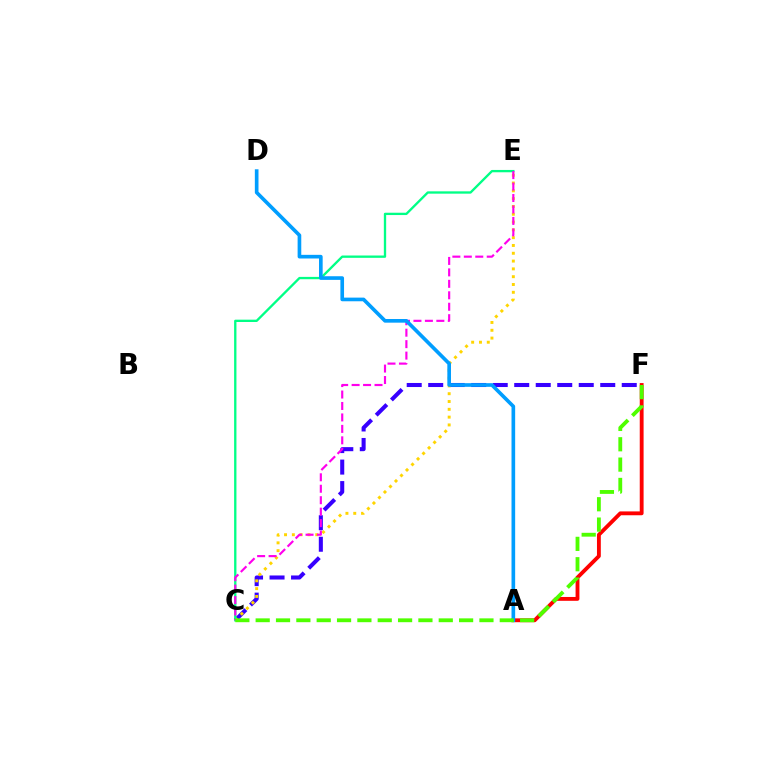{('C', 'F'): [{'color': '#3700ff', 'line_style': 'dashed', 'thickness': 2.92}, {'color': '#4fff00', 'line_style': 'dashed', 'thickness': 2.76}], ('C', 'E'): [{'color': '#ffd500', 'line_style': 'dotted', 'thickness': 2.12}, {'color': '#00ff86', 'line_style': 'solid', 'thickness': 1.68}, {'color': '#ff00ed', 'line_style': 'dashed', 'thickness': 1.56}], ('A', 'F'): [{'color': '#ff0000', 'line_style': 'solid', 'thickness': 2.77}], ('A', 'D'): [{'color': '#009eff', 'line_style': 'solid', 'thickness': 2.63}]}